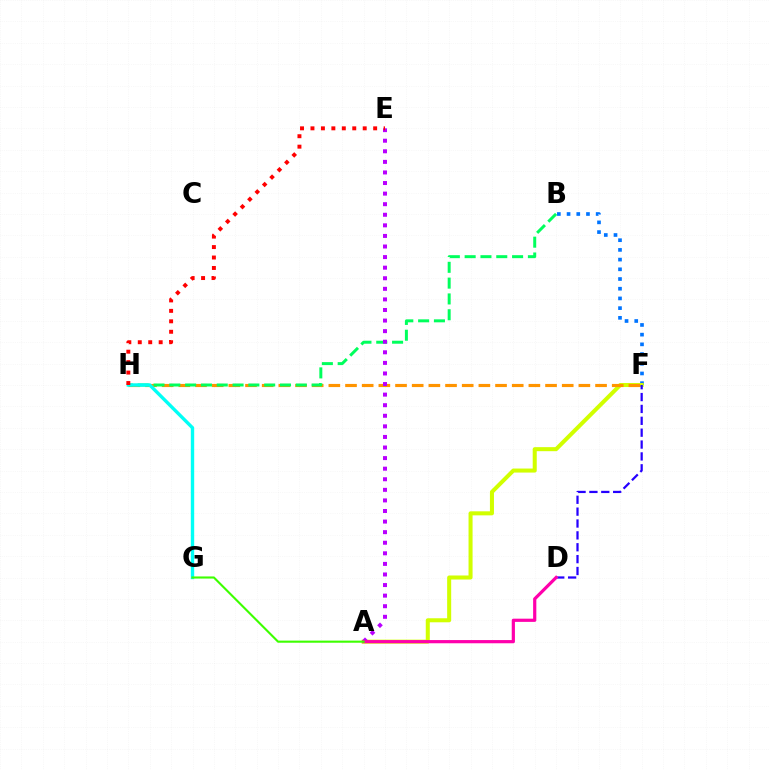{('B', 'F'): [{'color': '#0074ff', 'line_style': 'dotted', 'thickness': 2.64}], ('A', 'F'): [{'color': '#d1ff00', 'line_style': 'solid', 'thickness': 2.9}], ('F', 'H'): [{'color': '#ff9400', 'line_style': 'dashed', 'thickness': 2.26}], ('B', 'H'): [{'color': '#00ff5c', 'line_style': 'dashed', 'thickness': 2.15}], ('A', 'E'): [{'color': '#b900ff', 'line_style': 'dotted', 'thickness': 2.87}], ('G', 'H'): [{'color': '#00fff6', 'line_style': 'solid', 'thickness': 2.43}], ('D', 'F'): [{'color': '#2500ff', 'line_style': 'dashed', 'thickness': 1.61}], ('A', 'D'): [{'color': '#ff00ac', 'line_style': 'solid', 'thickness': 2.3}], ('A', 'G'): [{'color': '#3dff00', 'line_style': 'solid', 'thickness': 1.52}], ('E', 'H'): [{'color': '#ff0000', 'line_style': 'dotted', 'thickness': 2.84}]}